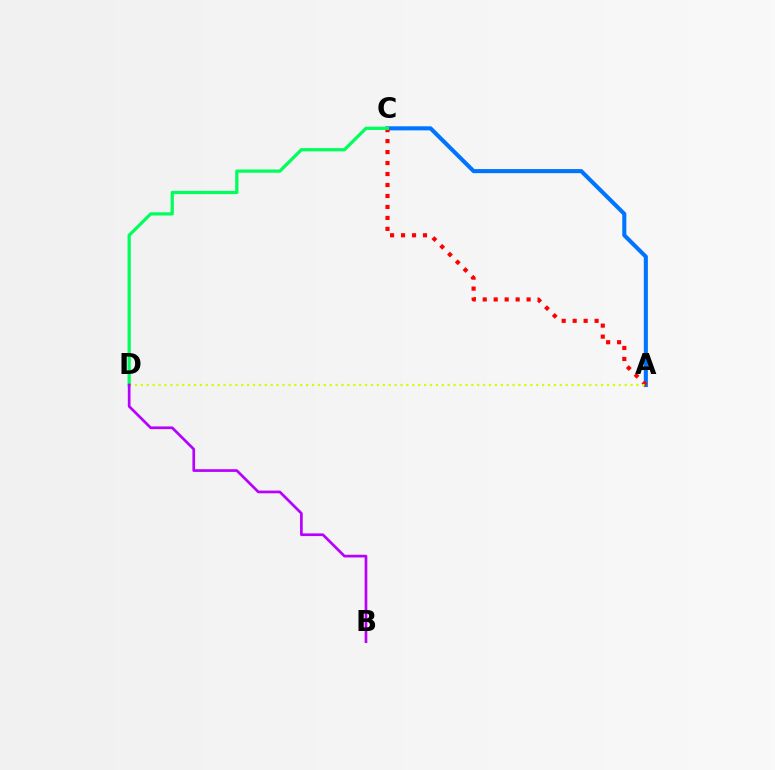{('A', 'C'): [{'color': '#0074ff', 'line_style': 'solid', 'thickness': 2.93}, {'color': '#ff0000', 'line_style': 'dotted', 'thickness': 2.98}], ('A', 'D'): [{'color': '#d1ff00', 'line_style': 'dotted', 'thickness': 1.6}], ('C', 'D'): [{'color': '#00ff5c', 'line_style': 'solid', 'thickness': 2.34}], ('B', 'D'): [{'color': '#b900ff', 'line_style': 'solid', 'thickness': 1.94}]}